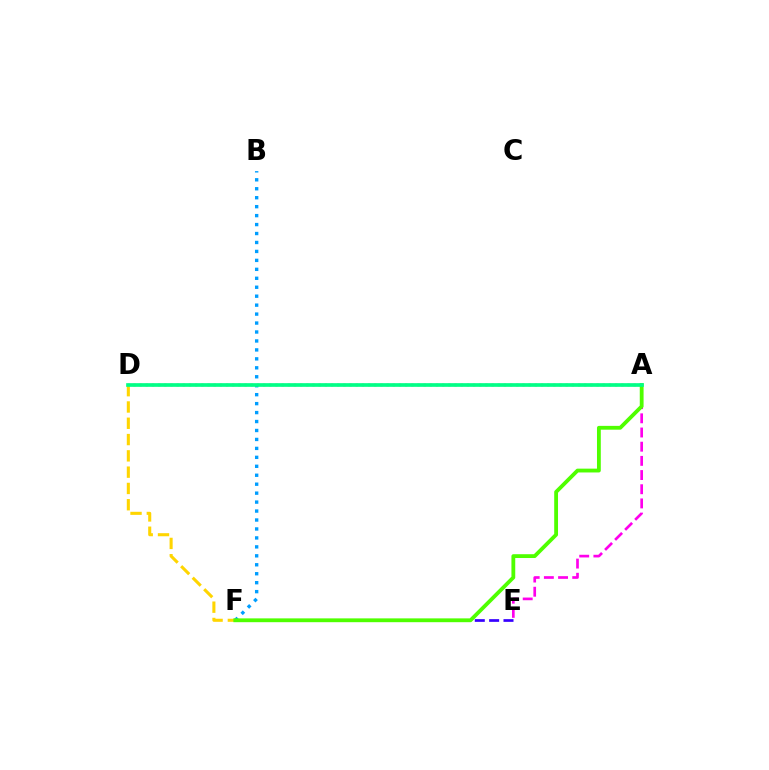{('A', 'D'): [{'color': '#ff0000', 'line_style': 'dotted', 'thickness': 1.68}, {'color': '#00ff86', 'line_style': 'solid', 'thickness': 2.64}], ('D', 'F'): [{'color': '#ffd500', 'line_style': 'dashed', 'thickness': 2.21}], ('B', 'F'): [{'color': '#009eff', 'line_style': 'dotted', 'thickness': 2.43}], ('A', 'E'): [{'color': '#ff00ed', 'line_style': 'dashed', 'thickness': 1.93}], ('E', 'F'): [{'color': '#3700ff', 'line_style': 'dashed', 'thickness': 1.95}], ('A', 'F'): [{'color': '#4fff00', 'line_style': 'solid', 'thickness': 2.75}]}